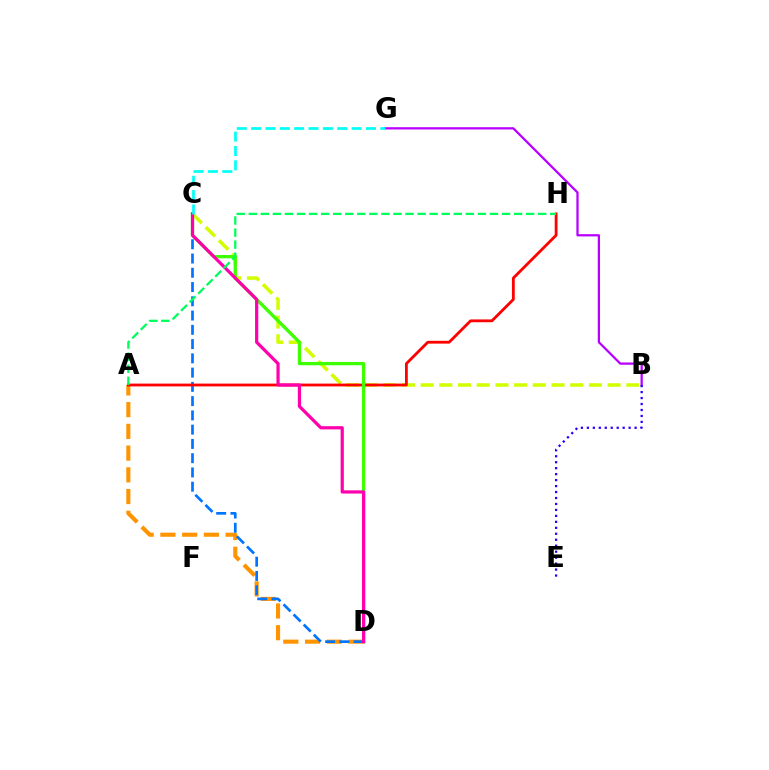{('B', 'C'): [{'color': '#d1ff00', 'line_style': 'dashed', 'thickness': 2.54}], ('A', 'D'): [{'color': '#ff9400', 'line_style': 'dashed', 'thickness': 2.95}], ('C', 'D'): [{'color': '#0074ff', 'line_style': 'dashed', 'thickness': 1.94}, {'color': '#3dff00', 'line_style': 'solid', 'thickness': 2.37}, {'color': '#ff00ac', 'line_style': 'solid', 'thickness': 2.31}], ('A', 'H'): [{'color': '#ff0000', 'line_style': 'solid', 'thickness': 2.02}, {'color': '#00ff5c', 'line_style': 'dashed', 'thickness': 1.64}], ('B', 'G'): [{'color': '#b900ff', 'line_style': 'solid', 'thickness': 1.63}], ('B', 'E'): [{'color': '#2500ff', 'line_style': 'dotted', 'thickness': 1.62}], ('C', 'G'): [{'color': '#00fff6', 'line_style': 'dashed', 'thickness': 1.95}]}